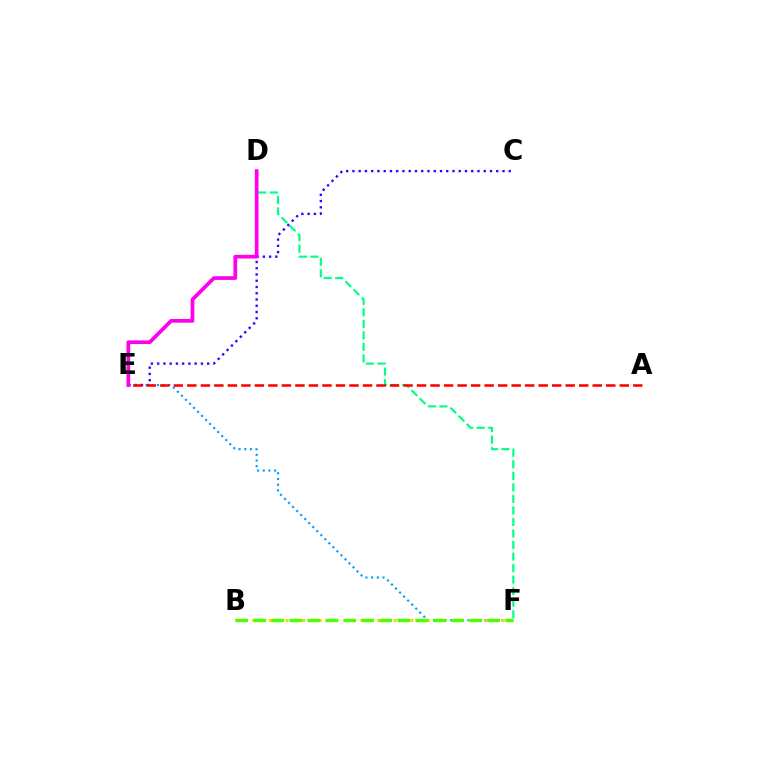{('D', 'F'): [{'color': '#00ff86', 'line_style': 'dashed', 'thickness': 1.57}], ('C', 'E'): [{'color': '#3700ff', 'line_style': 'dotted', 'thickness': 1.7}], ('E', 'F'): [{'color': '#009eff', 'line_style': 'dotted', 'thickness': 1.55}], ('B', 'F'): [{'color': '#ffd500', 'line_style': 'dotted', 'thickness': 2.26}, {'color': '#4fff00', 'line_style': 'dashed', 'thickness': 2.44}], ('A', 'E'): [{'color': '#ff0000', 'line_style': 'dashed', 'thickness': 1.84}], ('D', 'E'): [{'color': '#ff00ed', 'line_style': 'solid', 'thickness': 2.67}]}